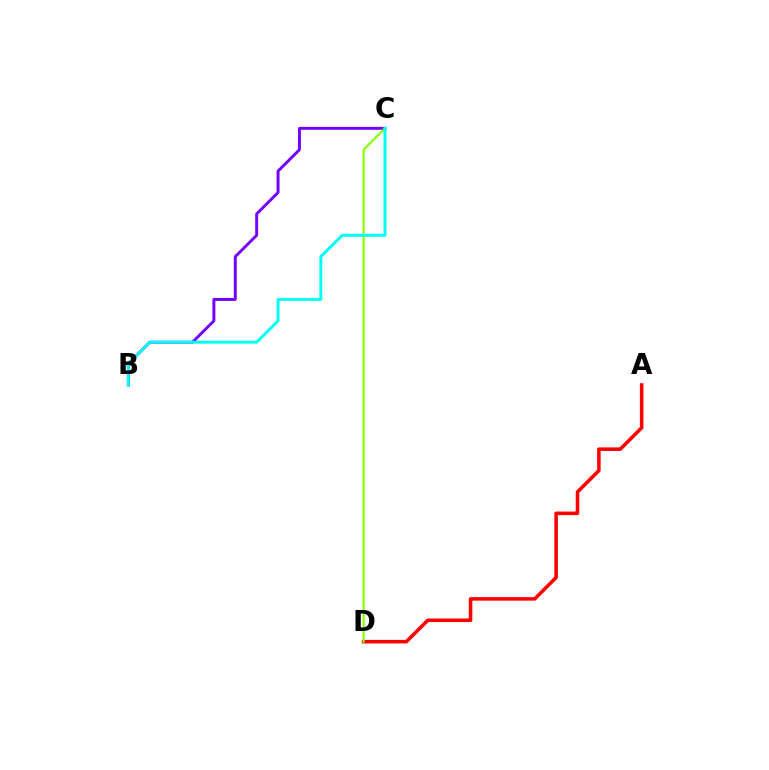{('B', 'C'): [{'color': '#7200ff', 'line_style': 'solid', 'thickness': 2.11}, {'color': '#00fff6', 'line_style': 'solid', 'thickness': 2.1}], ('A', 'D'): [{'color': '#ff0000', 'line_style': 'solid', 'thickness': 2.55}], ('C', 'D'): [{'color': '#84ff00', 'line_style': 'solid', 'thickness': 1.52}]}